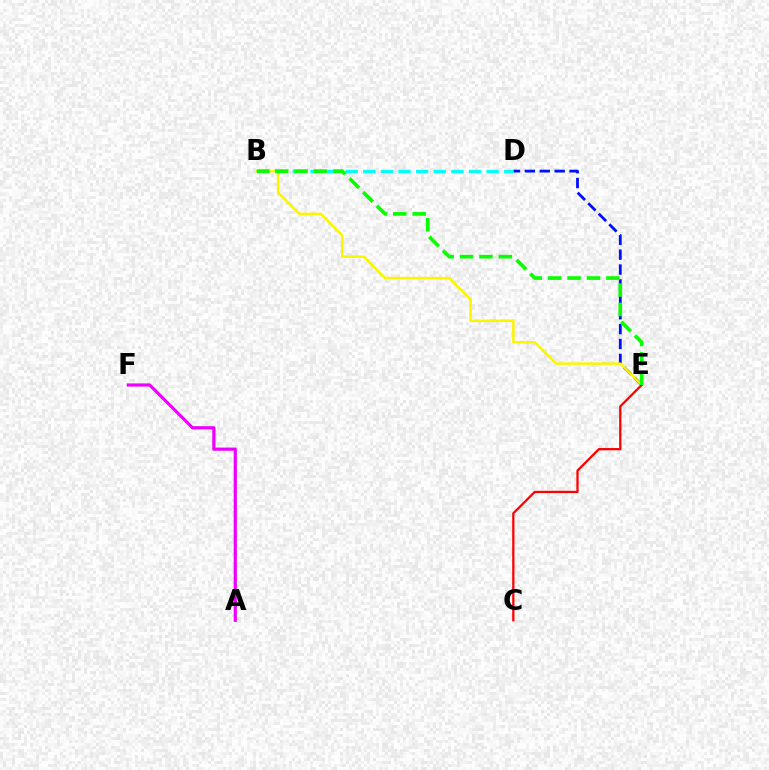{('D', 'E'): [{'color': '#0010ff', 'line_style': 'dashed', 'thickness': 2.02}], ('B', 'E'): [{'color': '#fcf500', 'line_style': 'solid', 'thickness': 1.8}, {'color': '#08ff00', 'line_style': 'dashed', 'thickness': 2.64}], ('A', 'F'): [{'color': '#ee00ff', 'line_style': 'solid', 'thickness': 2.3}], ('C', 'E'): [{'color': '#ff0000', 'line_style': 'solid', 'thickness': 1.63}], ('B', 'D'): [{'color': '#00fff6', 'line_style': 'dashed', 'thickness': 2.39}]}